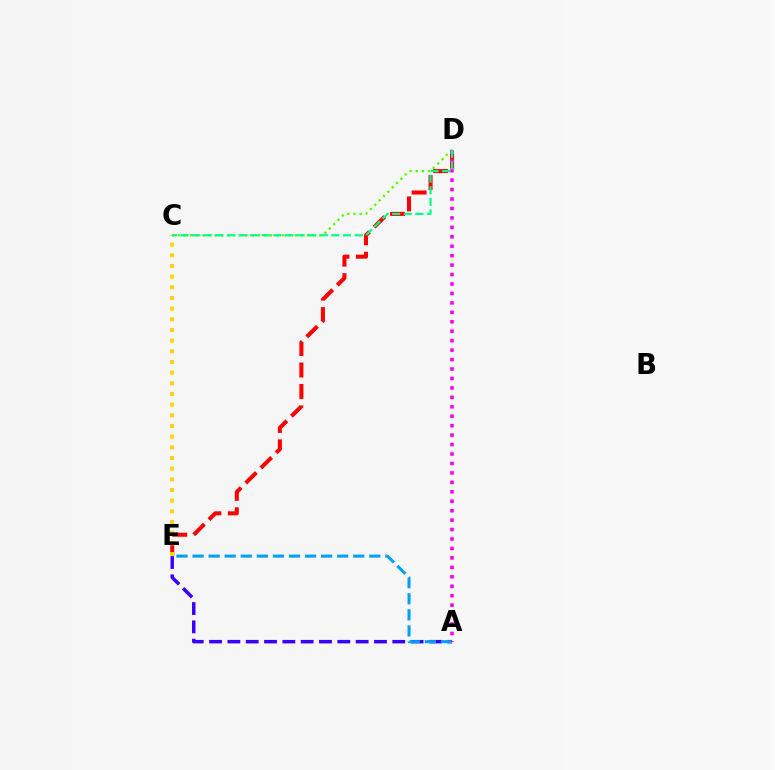{('C', 'D'): [{'color': '#4fff00', 'line_style': 'dotted', 'thickness': 1.67}, {'color': '#00ff86', 'line_style': 'dashed', 'thickness': 1.58}], ('A', 'E'): [{'color': '#3700ff', 'line_style': 'dashed', 'thickness': 2.49}, {'color': '#009eff', 'line_style': 'dashed', 'thickness': 2.18}], ('D', 'E'): [{'color': '#ff0000', 'line_style': 'dashed', 'thickness': 2.92}], ('A', 'D'): [{'color': '#ff00ed', 'line_style': 'dotted', 'thickness': 2.57}], ('C', 'E'): [{'color': '#ffd500', 'line_style': 'dotted', 'thickness': 2.9}]}